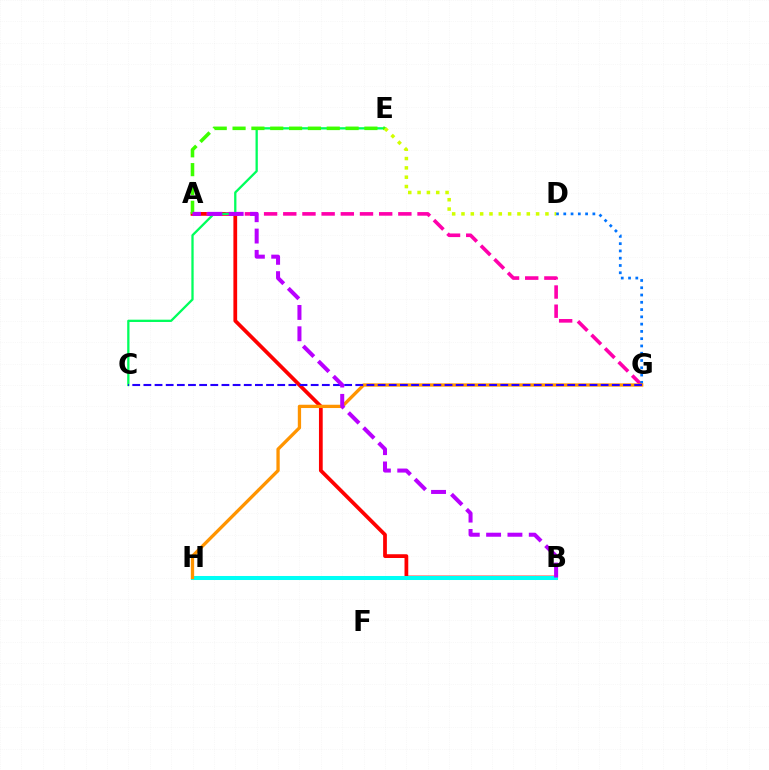{('A', 'B'): [{'color': '#ff0000', 'line_style': 'solid', 'thickness': 2.7}, {'color': '#b900ff', 'line_style': 'dashed', 'thickness': 2.9}], ('A', 'G'): [{'color': '#ff00ac', 'line_style': 'dashed', 'thickness': 2.61}], ('D', 'G'): [{'color': '#0074ff', 'line_style': 'dotted', 'thickness': 1.98}], ('B', 'H'): [{'color': '#00fff6', 'line_style': 'solid', 'thickness': 2.89}], ('C', 'E'): [{'color': '#00ff5c', 'line_style': 'solid', 'thickness': 1.65}], ('A', 'E'): [{'color': '#3dff00', 'line_style': 'dashed', 'thickness': 2.56}], ('G', 'H'): [{'color': '#ff9400', 'line_style': 'solid', 'thickness': 2.37}], ('C', 'G'): [{'color': '#2500ff', 'line_style': 'dashed', 'thickness': 1.52}], ('D', 'E'): [{'color': '#d1ff00', 'line_style': 'dotted', 'thickness': 2.53}]}